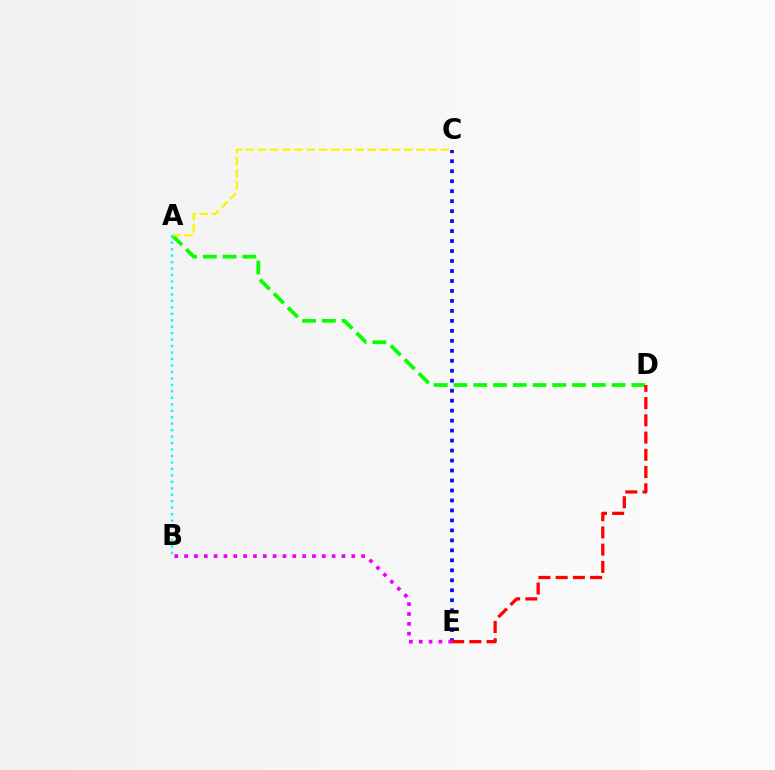{('A', 'D'): [{'color': '#08ff00', 'line_style': 'dashed', 'thickness': 2.68}], ('A', 'C'): [{'color': '#fcf500', 'line_style': 'dashed', 'thickness': 1.66}], ('C', 'E'): [{'color': '#0010ff', 'line_style': 'dotted', 'thickness': 2.71}], ('A', 'B'): [{'color': '#00fff6', 'line_style': 'dotted', 'thickness': 1.76}], ('B', 'E'): [{'color': '#ee00ff', 'line_style': 'dotted', 'thickness': 2.67}], ('D', 'E'): [{'color': '#ff0000', 'line_style': 'dashed', 'thickness': 2.34}]}